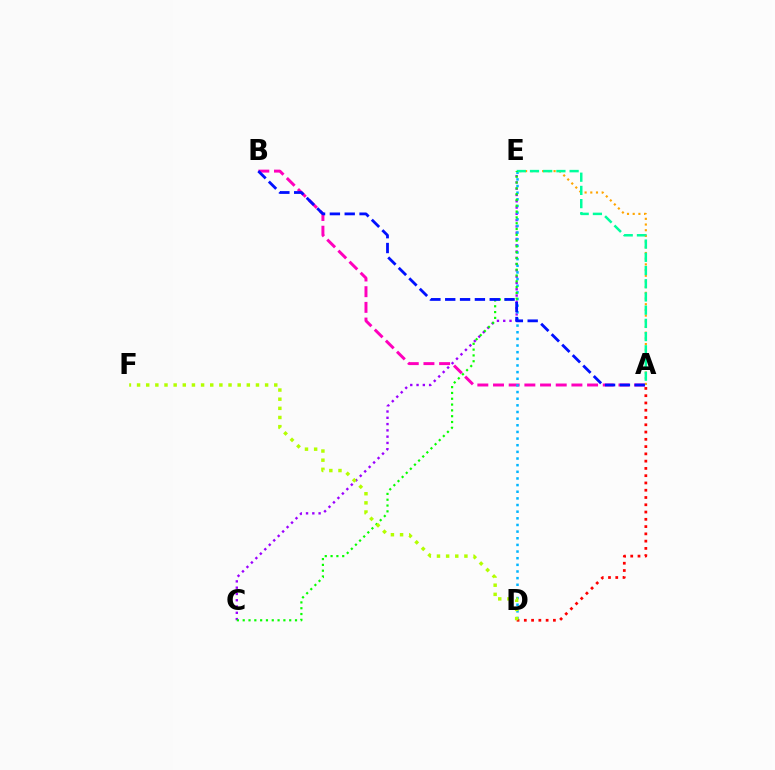{('A', 'D'): [{'color': '#ff0000', 'line_style': 'dotted', 'thickness': 1.98}], ('A', 'B'): [{'color': '#ff00bd', 'line_style': 'dashed', 'thickness': 2.13}, {'color': '#0010ff', 'line_style': 'dashed', 'thickness': 2.02}], ('C', 'E'): [{'color': '#9b00ff', 'line_style': 'dotted', 'thickness': 1.71}, {'color': '#08ff00', 'line_style': 'dotted', 'thickness': 1.58}], ('A', 'E'): [{'color': '#ffa500', 'line_style': 'dotted', 'thickness': 1.55}, {'color': '#00ff9d', 'line_style': 'dashed', 'thickness': 1.79}], ('D', 'E'): [{'color': '#00b5ff', 'line_style': 'dotted', 'thickness': 1.81}], ('D', 'F'): [{'color': '#b3ff00', 'line_style': 'dotted', 'thickness': 2.49}]}